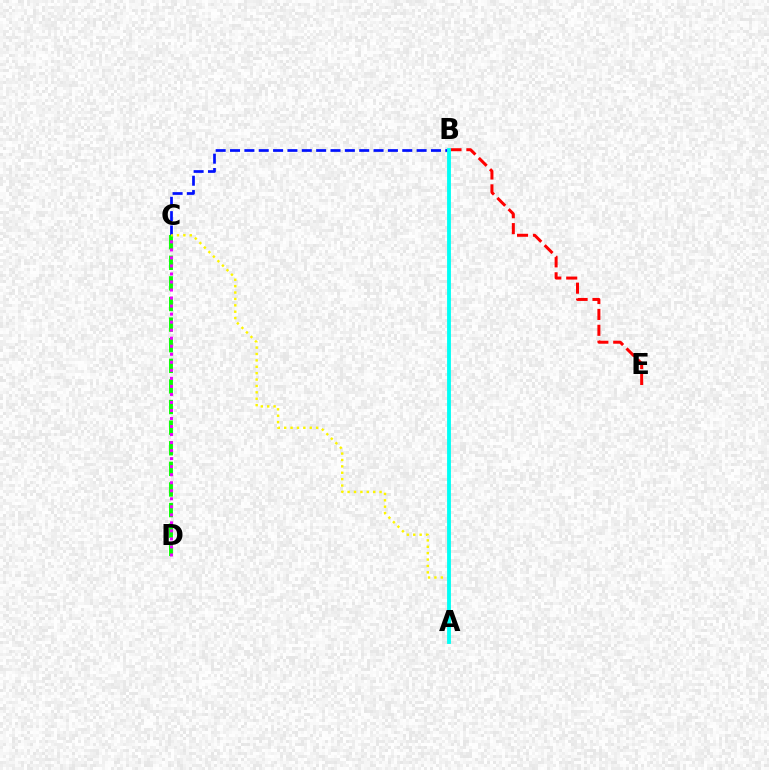{('B', 'C'): [{'color': '#0010ff', 'line_style': 'dashed', 'thickness': 1.95}], ('B', 'E'): [{'color': '#ff0000', 'line_style': 'dashed', 'thickness': 2.16}], ('C', 'D'): [{'color': '#08ff00', 'line_style': 'dashed', 'thickness': 2.8}, {'color': '#ee00ff', 'line_style': 'dotted', 'thickness': 2.18}], ('A', 'C'): [{'color': '#fcf500', 'line_style': 'dotted', 'thickness': 1.74}], ('A', 'B'): [{'color': '#00fff6', 'line_style': 'solid', 'thickness': 2.76}]}